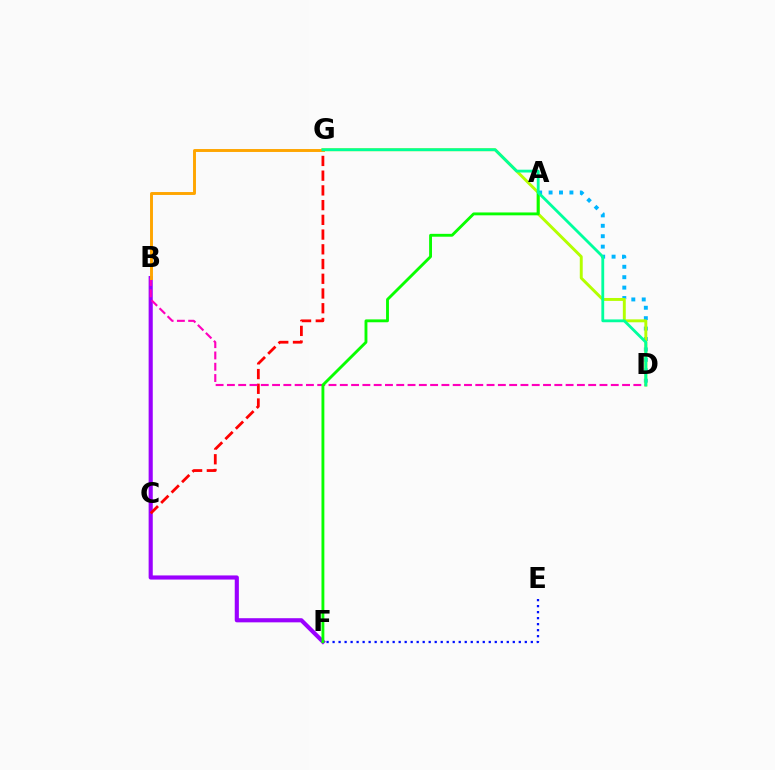{('B', 'F'): [{'color': '#9b00ff', 'line_style': 'solid', 'thickness': 2.97}], ('C', 'G'): [{'color': '#ff0000', 'line_style': 'dashed', 'thickness': 2.0}], ('A', 'D'): [{'color': '#00b5ff', 'line_style': 'dotted', 'thickness': 2.83}], ('D', 'G'): [{'color': '#b3ff00', 'line_style': 'solid', 'thickness': 2.1}, {'color': '#00ff9d', 'line_style': 'solid', 'thickness': 2.03}], ('B', 'D'): [{'color': '#ff00bd', 'line_style': 'dashed', 'thickness': 1.53}], ('E', 'F'): [{'color': '#0010ff', 'line_style': 'dotted', 'thickness': 1.63}], ('A', 'F'): [{'color': '#08ff00', 'line_style': 'solid', 'thickness': 2.07}], ('B', 'G'): [{'color': '#ffa500', 'line_style': 'solid', 'thickness': 2.1}]}